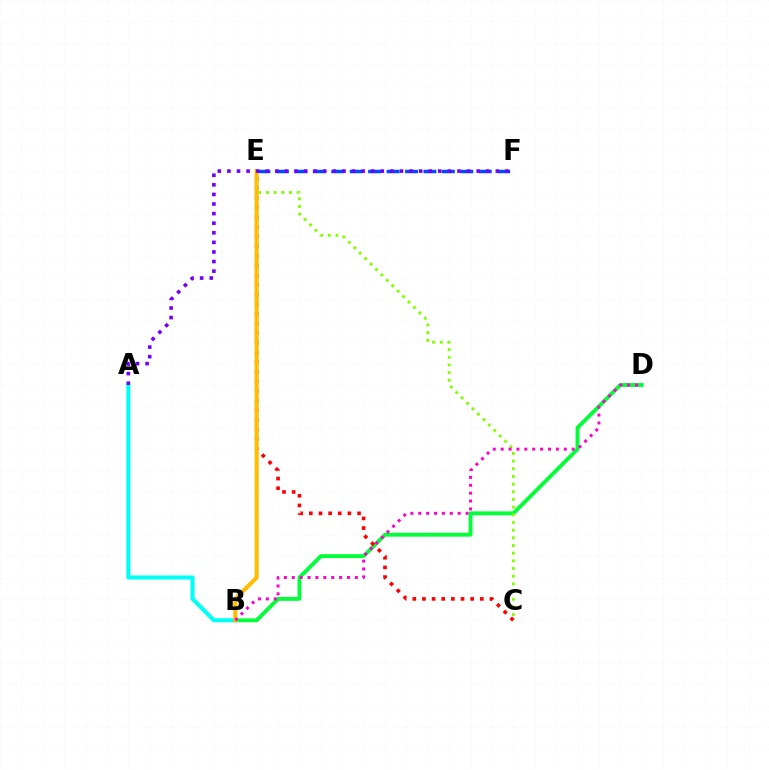{('B', 'D'): [{'color': '#00ff39', 'line_style': 'solid', 'thickness': 2.79}, {'color': '#ff00cf', 'line_style': 'dotted', 'thickness': 2.14}], ('E', 'F'): [{'color': '#004bff', 'line_style': 'dashed', 'thickness': 2.51}], ('A', 'B'): [{'color': '#00fff6', 'line_style': 'solid', 'thickness': 2.93}], ('C', 'E'): [{'color': '#ff0000', 'line_style': 'dotted', 'thickness': 2.62}, {'color': '#84ff00', 'line_style': 'dotted', 'thickness': 2.08}], ('B', 'E'): [{'color': '#ffbd00', 'line_style': 'solid', 'thickness': 2.94}], ('A', 'F'): [{'color': '#7200ff', 'line_style': 'dotted', 'thickness': 2.6}]}